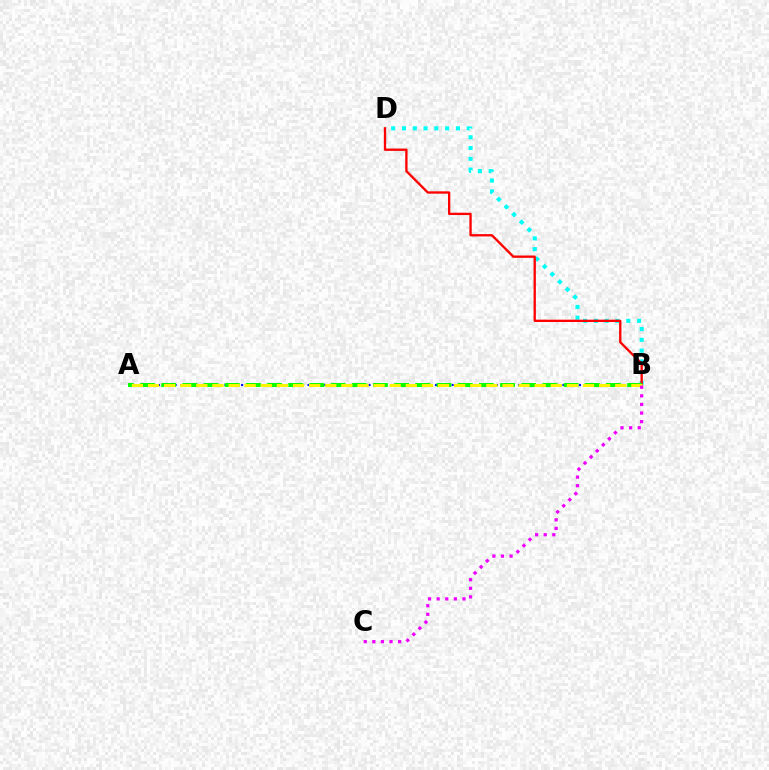{('A', 'B'): [{'color': '#0010ff', 'line_style': 'dotted', 'thickness': 1.51}, {'color': '#08ff00', 'line_style': 'dashed', 'thickness': 2.88}, {'color': '#fcf500', 'line_style': 'dashed', 'thickness': 2.19}], ('B', 'D'): [{'color': '#00fff6', 'line_style': 'dotted', 'thickness': 2.93}, {'color': '#ff0000', 'line_style': 'solid', 'thickness': 1.67}], ('B', 'C'): [{'color': '#ee00ff', 'line_style': 'dotted', 'thickness': 2.34}]}